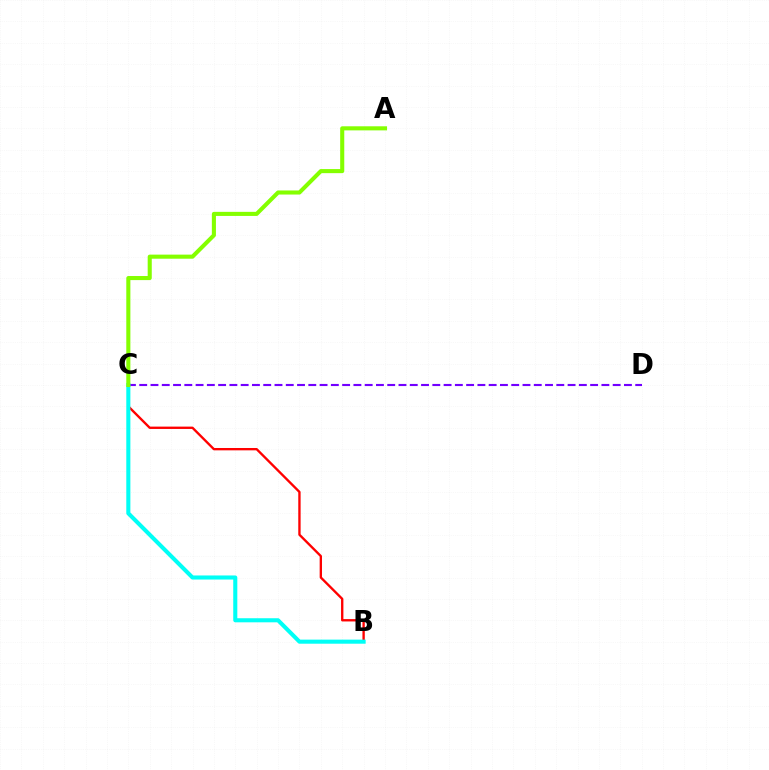{('C', 'D'): [{'color': '#7200ff', 'line_style': 'dashed', 'thickness': 1.53}], ('B', 'C'): [{'color': '#ff0000', 'line_style': 'solid', 'thickness': 1.69}, {'color': '#00fff6', 'line_style': 'solid', 'thickness': 2.94}], ('A', 'C'): [{'color': '#84ff00', 'line_style': 'solid', 'thickness': 2.94}]}